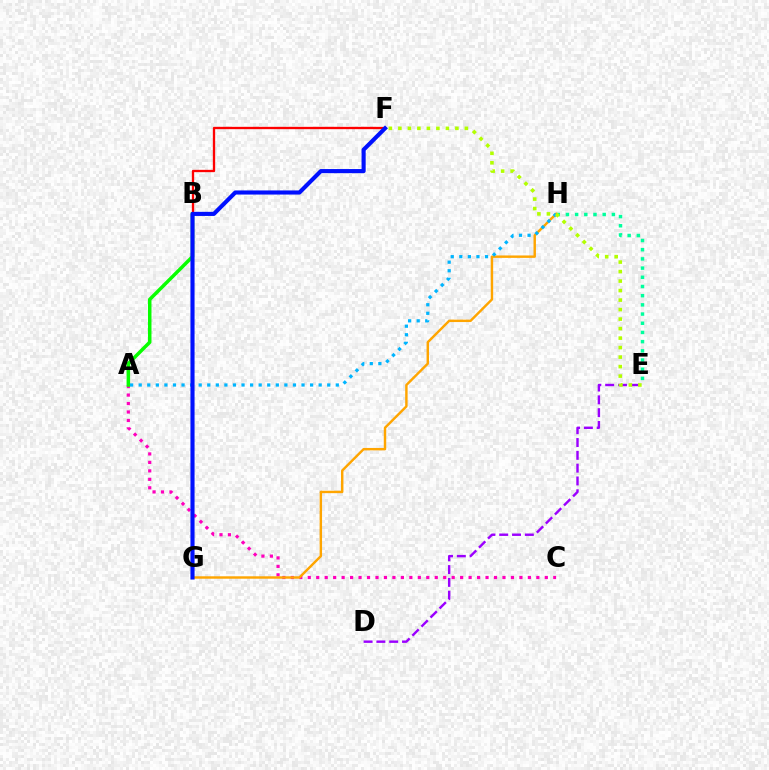{('E', 'H'): [{'color': '#00ff9d', 'line_style': 'dotted', 'thickness': 2.5}], ('B', 'F'): [{'color': '#ff0000', 'line_style': 'solid', 'thickness': 1.67}], ('D', 'E'): [{'color': '#9b00ff', 'line_style': 'dashed', 'thickness': 1.74}], ('A', 'C'): [{'color': '#ff00bd', 'line_style': 'dotted', 'thickness': 2.3}], ('G', 'H'): [{'color': '#ffa500', 'line_style': 'solid', 'thickness': 1.75}], ('A', 'B'): [{'color': '#08ff00', 'line_style': 'solid', 'thickness': 2.53}], ('A', 'H'): [{'color': '#00b5ff', 'line_style': 'dotted', 'thickness': 2.33}], ('F', 'G'): [{'color': '#0010ff', 'line_style': 'solid', 'thickness': 2.97}], ('E', 'F'): [{'color': '#b3ff00', 'line_style': 'dotted', 'thickness': 2.58}]}